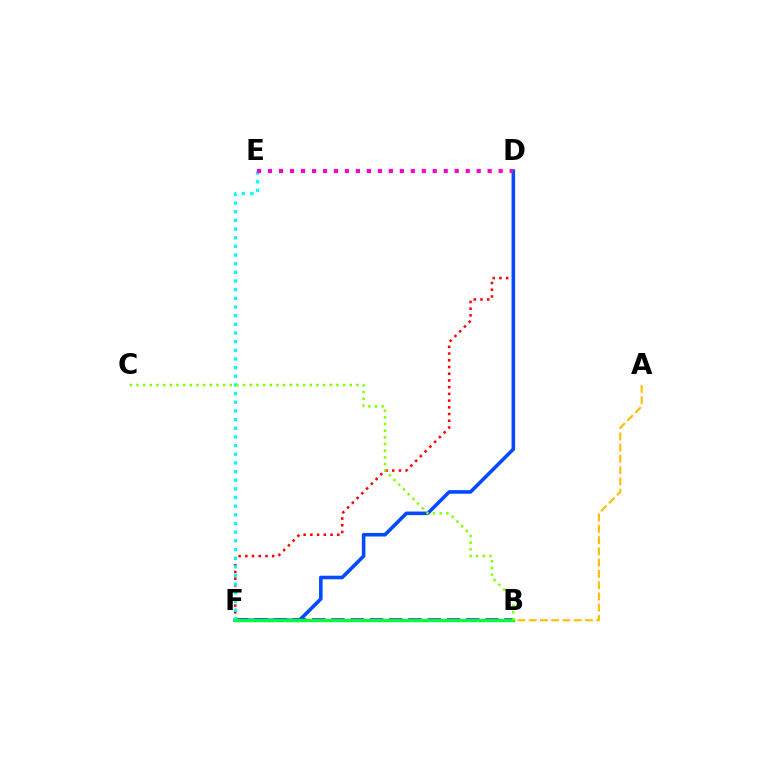{('D', 'F'): [{'color': '#ff0000', 'line_style': 'dotted', 'thickness': 1.83}, {'color': '#004bff', 'line_style': 'solid', 'thickness': 2.57}], ('B', 'F'): [{'color': '#7200ff', 'line_style': 'dashed', 'thickness': 2.62}, {'color': '#00ff39', 'line_style': 'solid', 'thickness': 2.45}], ('A', 'B'): [{'color': '#ffbd00', 'line_style': 'dashed', 'thickness': 1.53}], ('E', 'F'): [{'color': '#00fff6', 'line_style': 'dotted', 'thickness': 2.35}], ('D', 'E'): [{'color': '#ff00cf', 'line_style': 'dotted', 'thickness': 2.98}], ('B', 'C'): [{'color': '#84ff00', 'line_style': 'dotted', 'thickness': 1.81}]}